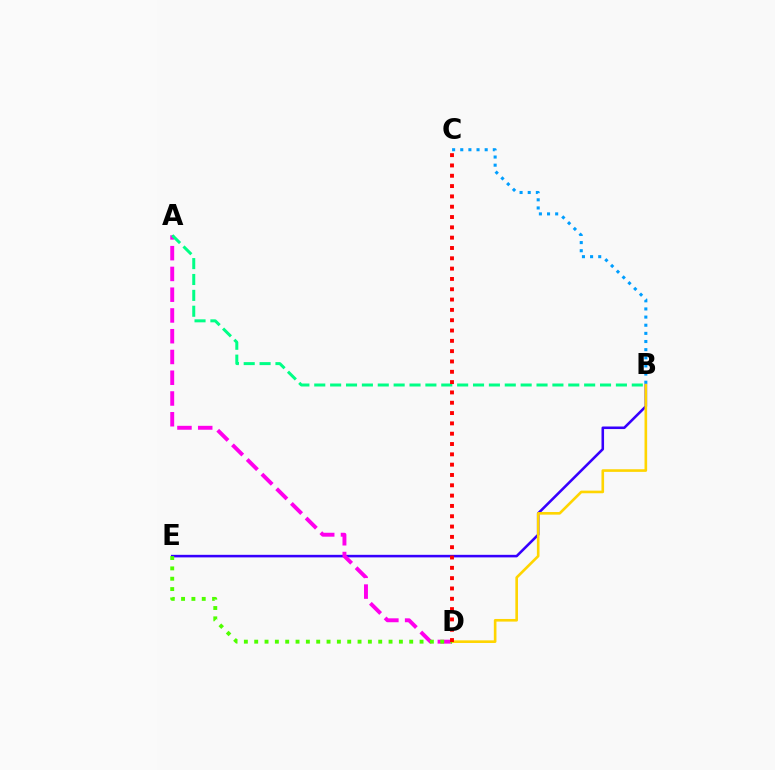{('B', 'E'): [{'color': '#3700ff', 'line_style': 'solid', 'thickness': 1.85}], ('A', 'D'): [{'color': '#ff00ed', 'line_style': 'dashed', 'thickness': 2.82}], ('B', 'D'): [{'color': '#ffd500', 'line_style': 'solid', 'thickness': 1.89}], ('B', 'C'): [{'color': '#009eff', 'line_style': 'dotted', 'thickness': 2.21}], ('A', 'B'): [{'color': '#00ff86', 'line_style': 'dashed', 'thickness': 2.16}], ('D', 'E'): [{'color': '#4fff00', 'line_style': 'dotted', 'thickness': 2.81}], ('C', 'D'): [{'color': '#ff0000', 'line_style': 'dotted', 'thickness': 2.8}]}